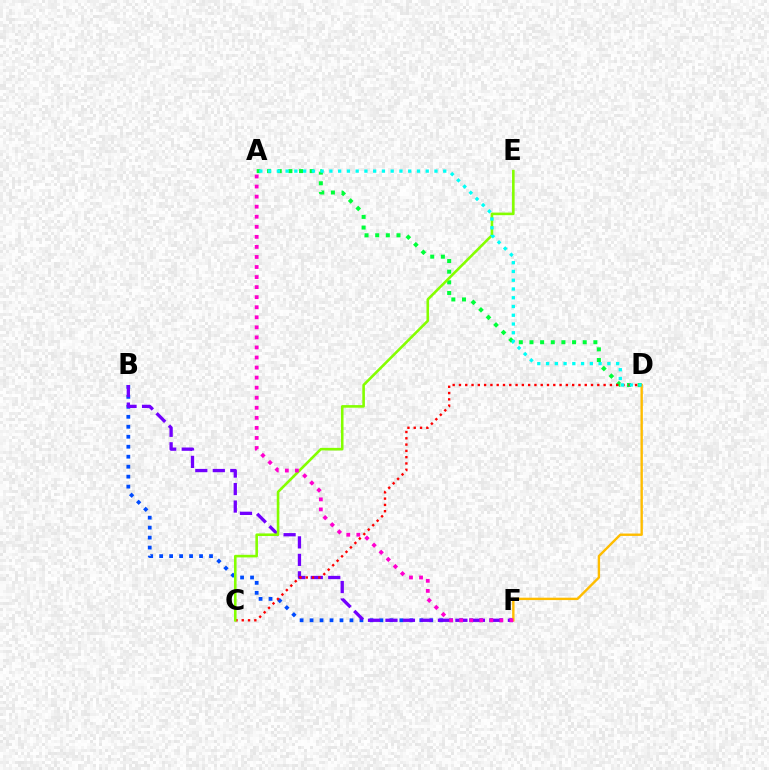{('B', 'F'): [{'color': '#004bff', 'line_style': 'dotted', 'thickness': 2.71}, {'color': '#7200ff', 'line_style': 'dashed', 'thickness': 2.38}], ('A', 'D'): [{'color': '#00ff39', 'line_style': 'dotted', 'thickness': 2.89}, {'color': '#00fff6', 'line_style': 'dotted', 'thickness': 2.38}], ('D', 'F'): [{'color': '#ffbd00', 'line_style': 'solid', 'thickness': 1.72}], ('C', 'D'): [{'color': '#ff0000', 'line_style': 'dotted', 'thickness': 1.71}], ('C', 'E'): [{'color': '#84ff00', 'line_style': 'solid', 'thickness': 1.87}], ('A', 'F'): [{'color': '#ff00cf', 'line_style': 'dotted', 'thickness': 2.73}]}